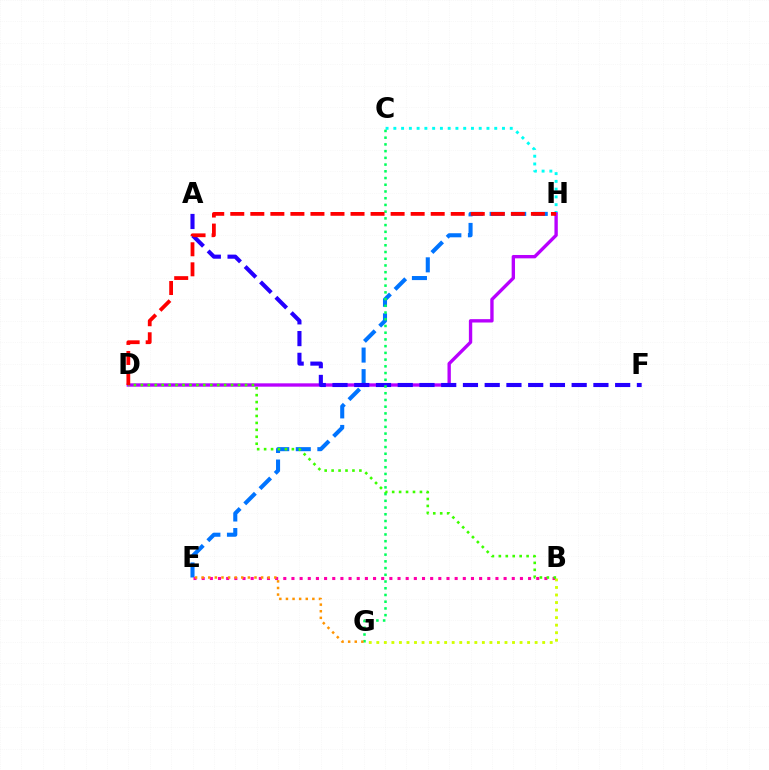{('C', 'H'): [{'color': '#00fff6', 'line_style': 'dotted', 'thickness': 2.11}], ('E', 'H'): [{'color': '#0074ff', 'line_style': 'dashed', 'thickness': 2.93}], ('B', 'E'): [{'color': '#ff00ac', 'line_style': 'dotted', 'thickness': 2.22}], ('B', 'G'): [{'color': '#d1ff00', 'line_style': 'dotted', 'thickness': 2.05}], ('D', 'H'): [{'color': '#b900ff', 'line_style': 'solid', 'thickness': 2.41}, {'color': '#ff0000', 'line_style': 'dashed', 'thickness': 2.72}], ('A', 'F'): [{'color': '#2500ff', 'line_style': 'dashed', 'thickness': 2.95}], ('C', 'G'): [{'color': '#00ff5c', 'line_style': 'dotted', 'thickness': 1.83}], ('E', 'G'): [{'color': '#ff9400', 'line_style': 'dotted', 'thickness': 1.79}], ('B', 'D'): [{'color': '#3dff00', 'line_style': 'dotted', 'thickness': 1.89}]}